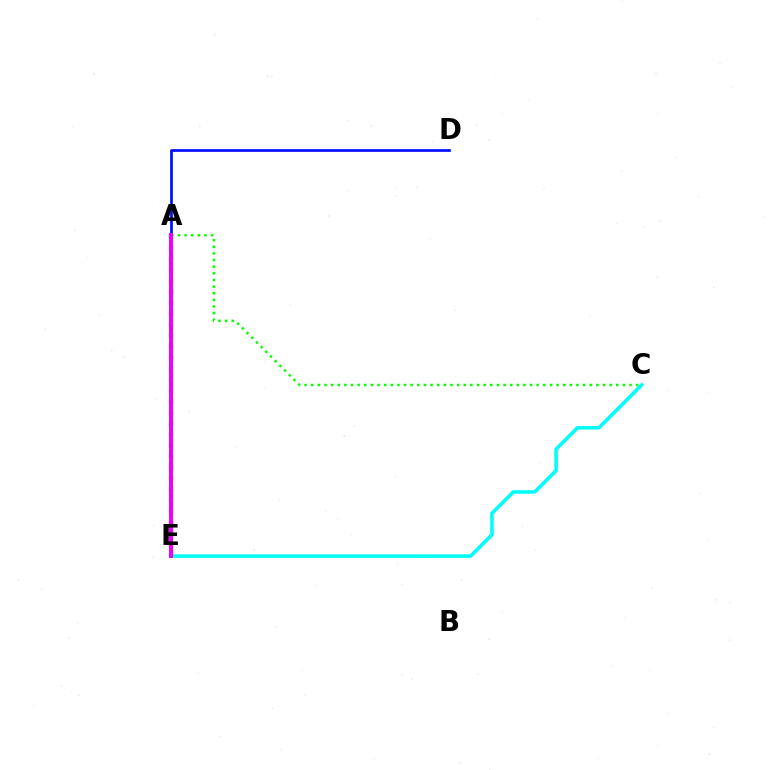{('A', 'D'): [{'color': '#0010ff', 'line_style': 'solid', 'thickness': 1.96}], ('A', 'E'): [{'color': '#fcf500', 'line_style': 'dotted', 'thickness': 2.51}, {'color': '#ff0000', 'line_style': 'dotted', 'thickness': 2.98}, {'color': '#ee00ff', 'line_style': 'solid', 'thickness': 2.86}], ('C', 'E'): [{'color': '#00fff6', 'line_style': 'solid', 'thickness': 2.57}], ('A', 'C'): [{'color': '#08ff00', 'line_style': 'dotted', 'thickness': 1.8}]}